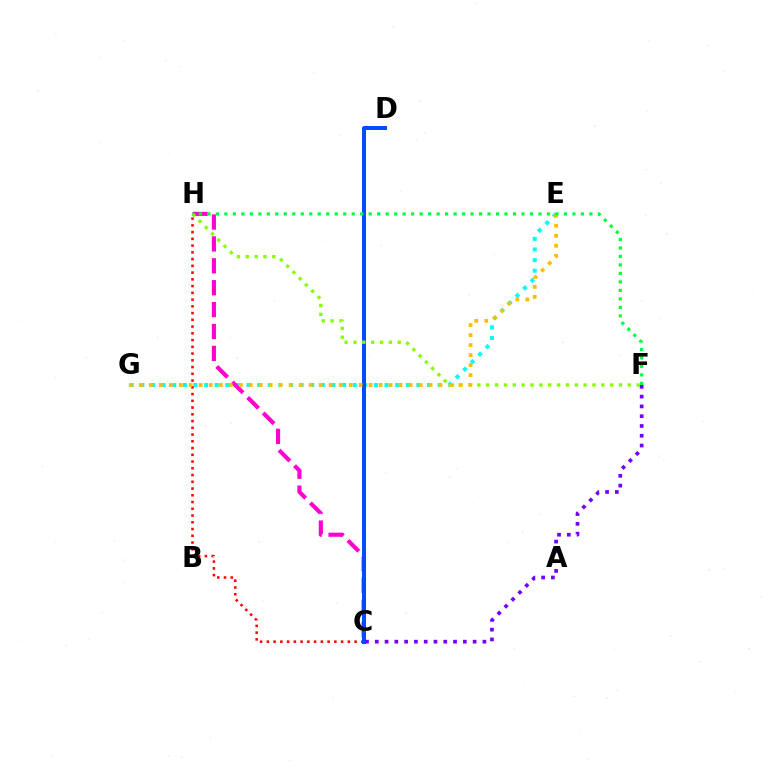{('E', 'G'): [{'color': '#00fff6', 'line_style': 'dotted', 'thickness': 2.88}, {'color': '#ffbd00', 'line_style': 'dotted', 'thickness': 2.71}], ('C', 'H'): [{'color': '#ff00cf', 'line_style': 'dashed', 'thickness': 2.97}, {'color': '#ff0000', 'line_style': 'dotted', 'thickness': 1.83}], ('C', 'D'): [{'color': '#004bff', 'line_style': 'solid', 'thickness': 2.85}], ('F', 'H'): [{'color': '#84ff00', 'line_style': 'dotted', 'thickness': 2.41}, {'color': '#00ff39', 'line_style': 'dotted', 'thickness': 2.31}], ('C', 'F'): [{'color': '#7200ff', 'line_style': 'dotted', 'thickness': 2.66}]}